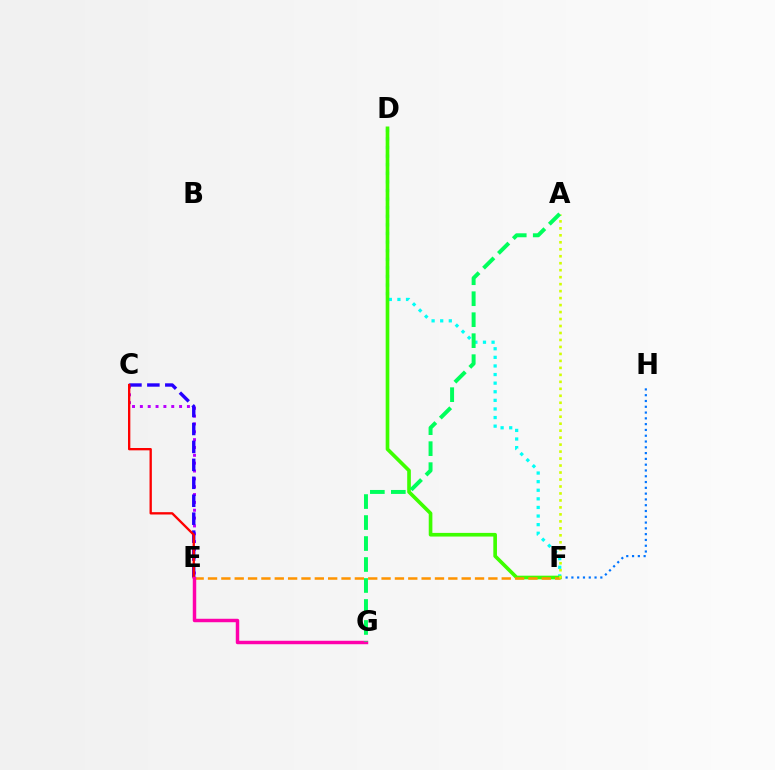{('F', 'H'): [{'color': '#0074ff', 'line_style': 'dotted', 'thickness': 1.57}], ('D', 'F'): [{'color': '#00fff6', 'line_style': 'dotted', 'thickness': 2.34}, {'color': '#3dff00', 'line_style': 'solid', 'thickness': 2.63}], ('C', 'E'): [{'color': '#b900ff', 'line_style': 'dotted', 'thickness': 2.13}, {'color': '#2500ff', 'line_style': 'dashed', 'thickness': 2.44}, {'color': '#ff0000', 'line_style': 'solid', 'thickness': 1.68}], ('E', 'F'): [{'color': '#ff9400', 'line_style': 'dashed', 'thickness': 1.81}], ('A', 'F'): [{'color': '#d1ff00', 'line_style': 'dotted', 'thickness': 1.9}], ('E', 'G'): [{'color': '#ff00ac', 'line_style': 'solid', 'thickness': 2.48}], ('A', 'G'): [{'color': '#00ff5c', 'line_style': 'dashed', 'thickness': 2.85}]}